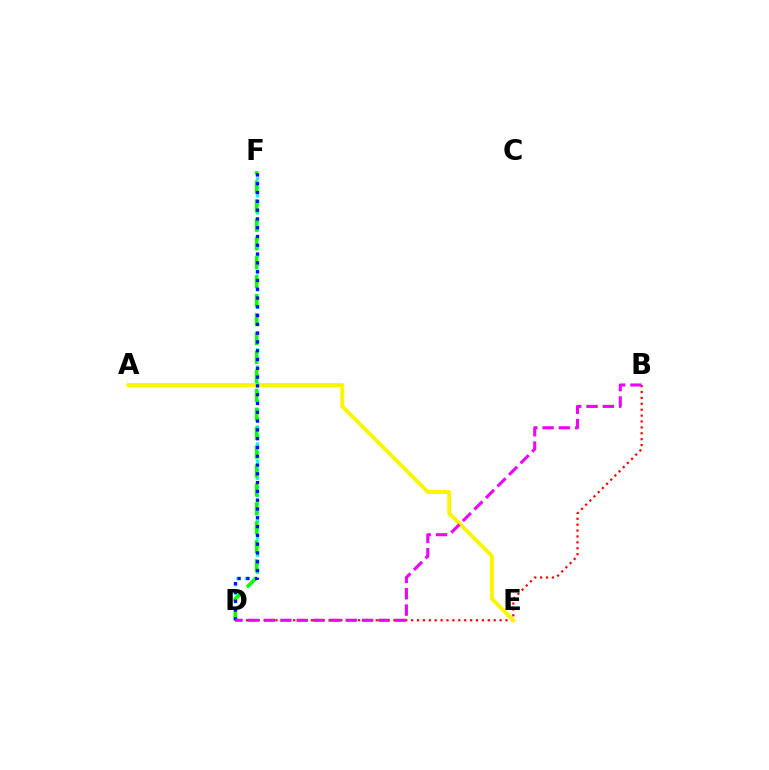{('B', 'D'): [{'color': '#ff0000', 'line_style': 'dotted', 'thickness': 1.6}, {'color': '#ee00ff', 'line_style': 'dashed', 'thickness': 2.22}], ('A', 'E'): [{'color': '#fcf500', 'line_style': 'solid', 'thickness': 2.81}], ('D', 'F'): [{'color': '#00fff6', 'line_style': 'dotted', 'thickness': 2.32}, {'color': '#08ff00', 'line_style': 'dashed', 'thickness': 2.57}, {'color': '#0010ff', 'line_style': 'dotted', 'thickness': 2.39}]}